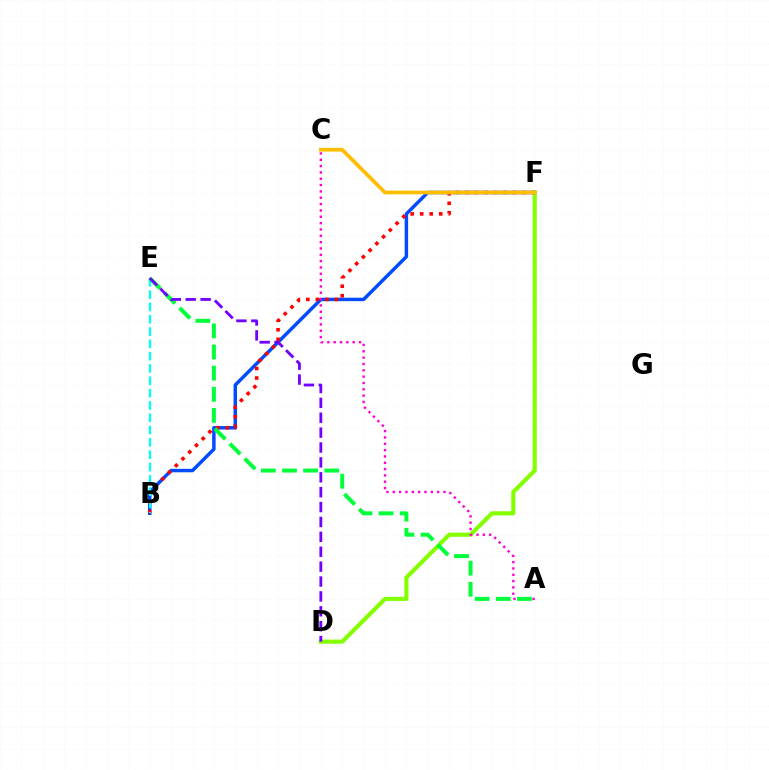{('B', 'F'): [{'color': '#004bff', 'line_style': 'solid', 'thickness': 2.49}, {'color': '#ff0000', 'line_style': 'dotted', 'thickness': 2.59}], ('D', 'F'): [{'color': '#84ff00', 'line_style': 'solid', 'thickness': 2.98}], ('A', 'C'): [{'color': '#ff00cf', 'line_style': 'dotted', 'thickness': 1.72}], ('C', 'F'): [{'color': '#ffbd00', 'line_style': 'solid', 'thickness': 2.68}], ('B', 'E'): [{'color': '#00fff6', 'line_style': 'dashed', 'thickness': 1.67}], ('A', 'E'): [{'color': '#00ff39', 'line_style': 'dashed', 'thickness': 2.87}], ('D', 'E'): [{'color': '#7200ff', 'line_style': 'dashed', 'thickness': 2.02}]}